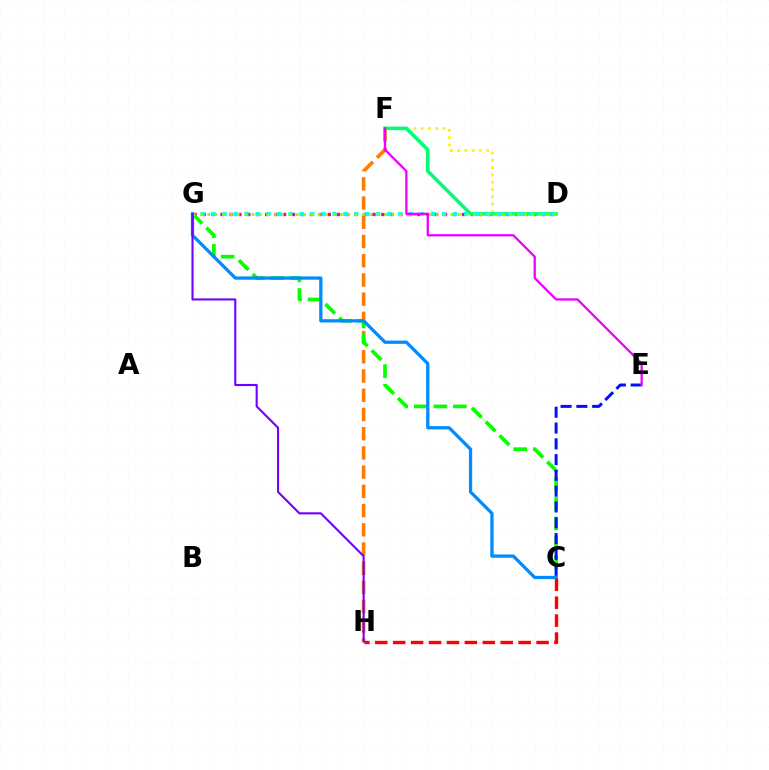{('F', 'H'): [{'color': '#ff7c00', 'line_style': 'dashed', 'thickness': 2.61}], ('D', 'G'): [{'color': '#ff0094', 'line_style': 'dotted', 'thickness': 2.43}, {'color': '#00fff6', 'line_style': 'dotted', 'thickness': 2.98}, {'color': '#84ff00', 'line_style': 'dotted', 'thickness': 2.0}], ('D', 'F'): [{'color': '#fcf500', 'line_style': 'dotted', 'thickness': 1.98}, {'color': '#00ff74', 'line_style': 'solid', 'thickness': 2.55}], ('C', 'G'): [{'color': '#08ff00', 'line_style': 'dashed', 'thickness': 2.65}, {'color': '#008cff', 'line_style': 'solid', 'thickness': 2.35}], ('C', 'E'): [{'color': '#0010ff', 'line_style': 'dashed', 'thickness': 2.15}], ('C', 'H'): [{'color': '#ff0000', 'line_style': 'dashed', 'thickness': 2.43}], ('G', 'H'): [{'color': '#7200ff', 'line_style': 'solid', 'thickness': 1.51}], ('E', 'F'): [{'color': '#ee00ff', 'line_style': 'solid', 'thickness': 1.64}]}